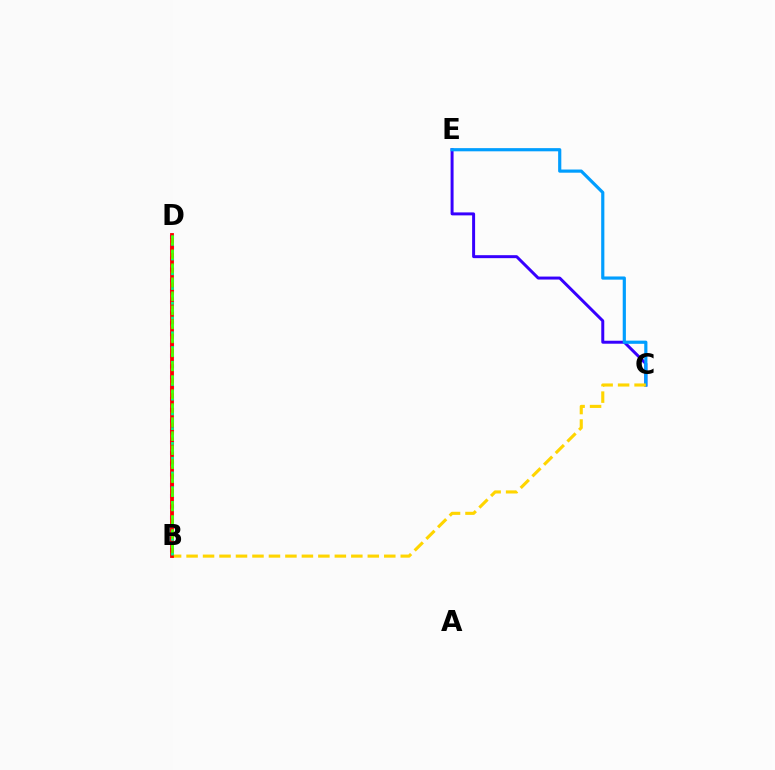{('C', 'E'): [{'color': '#3700ff', 'line_style': 'solid', 'thickness': 2.14}, {'color': '#009eff', 'line_style': 'solid', 'thickness': 2.29}], ('B', 'D'): [{'color': '#ff00ed', 'line_style': 'dotted', 'thickness': 2.93}, {'color': '#ff0000', 'line_style': 'solid', 'thickness': 2.75}, {'color': '#00ff86', 'line_style': 'dotted', 'thickness': 2.0}, {'color': '#4fff00', 'line_style': 'dashed', 'thickness': 1.9}], ('B', 'C'): [{'color': '#ffd500', 'line_style': 'dashed', 'thickness': 2.24}]}